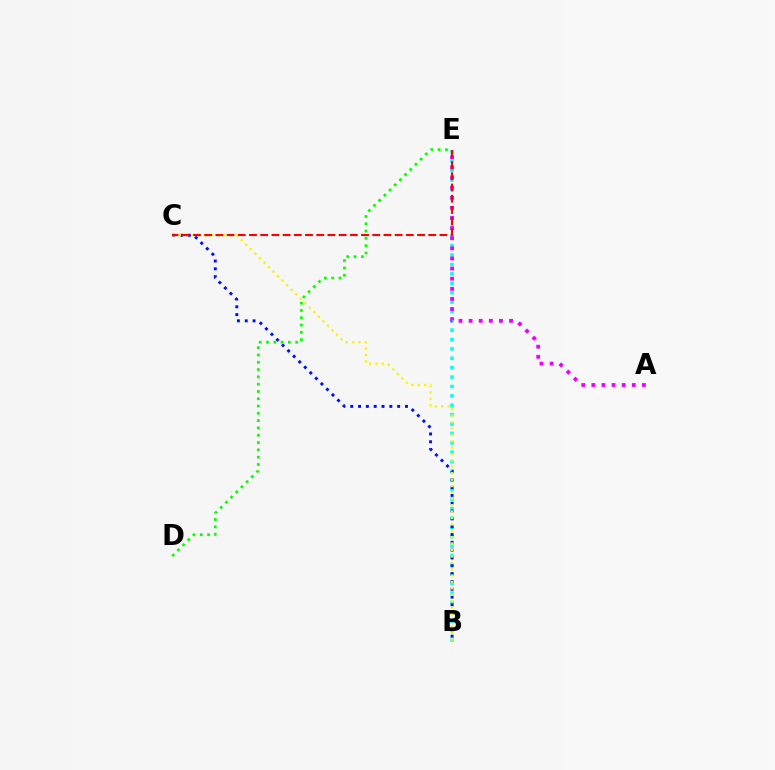{('B', 'E'): [{'color': '#00fff6', 'line_style': 'dotted', 'thickness': 2.55}], ('A', 'E'): [{'color': '#ee00ff', 'line_style': 'dotted', 'thickness': 2.75}], ('B', 'C'): [{'color': '#0010ff', 'line_style': 'dotted', 'thickness': 2.12}, {'color': '#fcf500', 'line_style': 'dotted', 'thickness': 1.74}], ('D', 'E'): [{'color': '#08ff00', 'line_style': 'dotted', 'thickness': 1.98}], ('C', 'E'): [{'color': '#ff0000', 'line_style': 'dashed', 'thickness': 1.52}]}